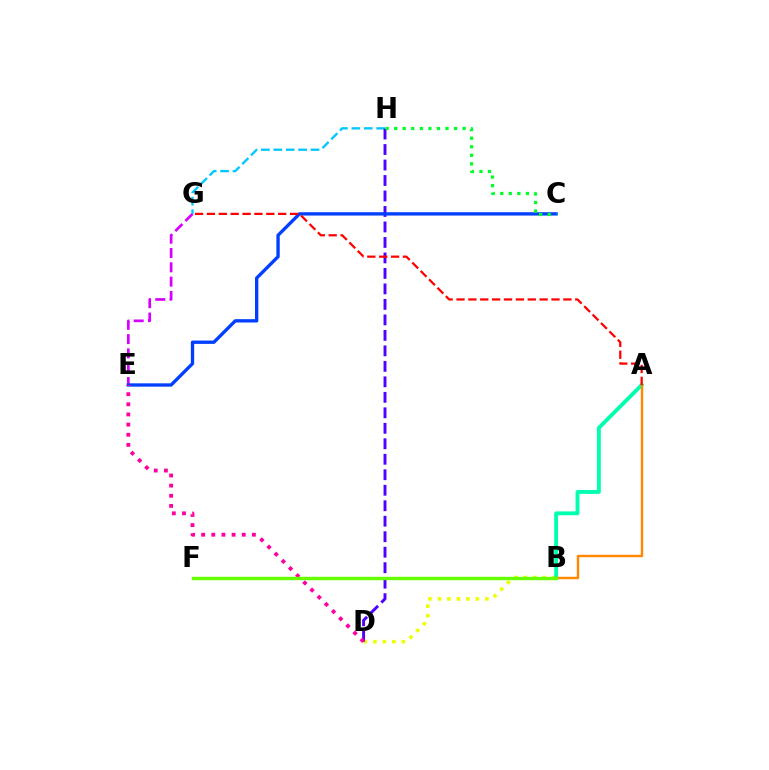{('B', 'D'): [{'color': '#eeff00', 'line_style': 'dotted', 'thickness': 2.58}], ('E', 'G'): [{'color': '#d600ff', 'line_style': 'dashed', 'thickness': 1.95}], ('G', 'H'): [{'color': '#00c7ff', 'line_style': 'dashed', 'thickness': 1.69}], ('A', 'B'): [{'color': '#00ffaf', 'line_style': 'solid', 'thickness': 2.77}, {'color': '#ff8800', 'line_style': 'solid', 'thickness': 1.75}], ('D', 'H'): [{'color': '#4f00ff', 'line_style': 'dashed', 'thickness': 2.1}], ('C', 'E'): [{'color': '#003fff', 'line_style': 'solid', 'thickness': 2.4}], ('C', 'H'): [{'color': '#00ff27', 'line_style': 'dotted', 'thickness': 2.32}], ('D', 'E'): [{'color': '#ff00a0', 'line_style': 'dotted', 'thickness': 2.76}], ('B', 'F'): [{'color': '#66ff00', 'line_style': 'solid', 'thickness': 2.44}], ('A', 'G'): [{'color': '#ff0000', 'line_style': 'dashed', 'thickness': 1.61}]}